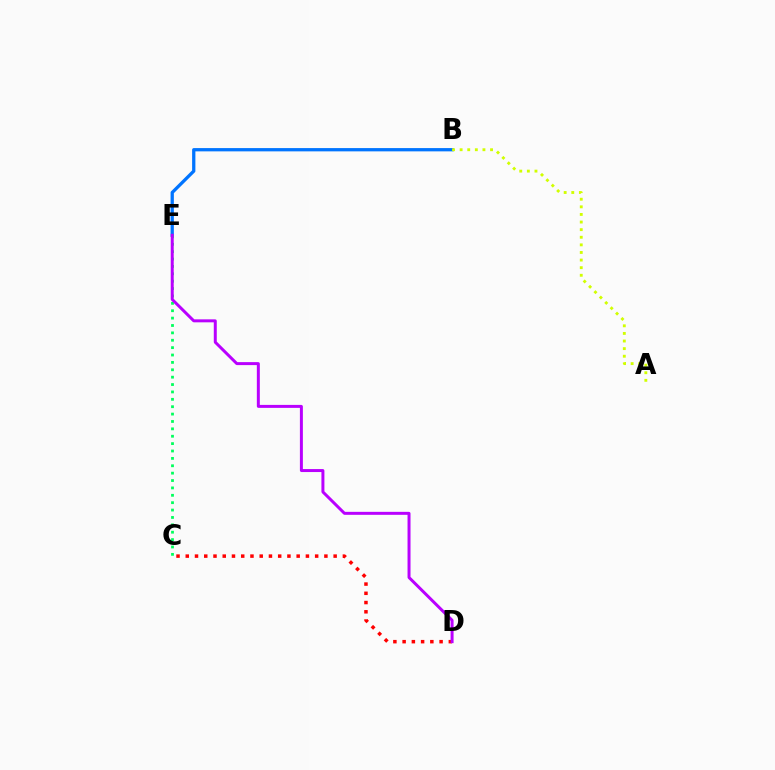{('B', 'E'): [{'color': '#0074ff', 'line_style': 'solid', 'thickness': 2.36}], ('A', 'B'): [{'color': '#d1ff00', 'line_style': 'dotted', 'thickness': 2.07}], ('C', 'D'): [{'color': '#ff0000', 'line_style': 'dotted', 'thickness': 2.51}], ('C', 'E'): [{'color': '#00ff5c', 'line_style': 'dotted', 'thickness': 2.01}], ('D', 'E'): [{'color': '#b900ff', 'line_style': 'solid', 'thickness': 2.15}]}